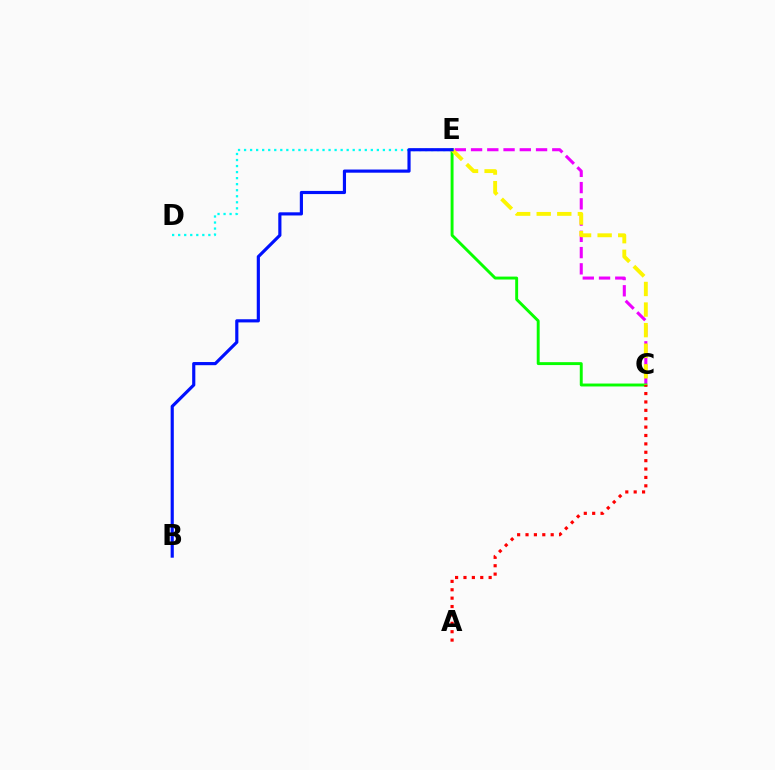{('D', 'E'): [{'color': '#00fff6', 'line_style': 'dotted', 'thickness': 1.64}], ('C', 'E'): [{'color': '#ee00ff', 'line_style': 'dashed', 'thickness': 2.21}, {'color': '#08ff00', 'line_style': 'solid', 'thickness': 2.1}, {'color': '#fcf500', 'line_style': 'dashed', 'thickness': 2.8}], ('A', 'C'): [{'color': '#ff0000', 'line_style': 'dotted', 'thickness': 2.28}], ('B', 'E'): [{'color': '#0010ff', 'line_style': 'solid', 'thickness': 2.27}]}